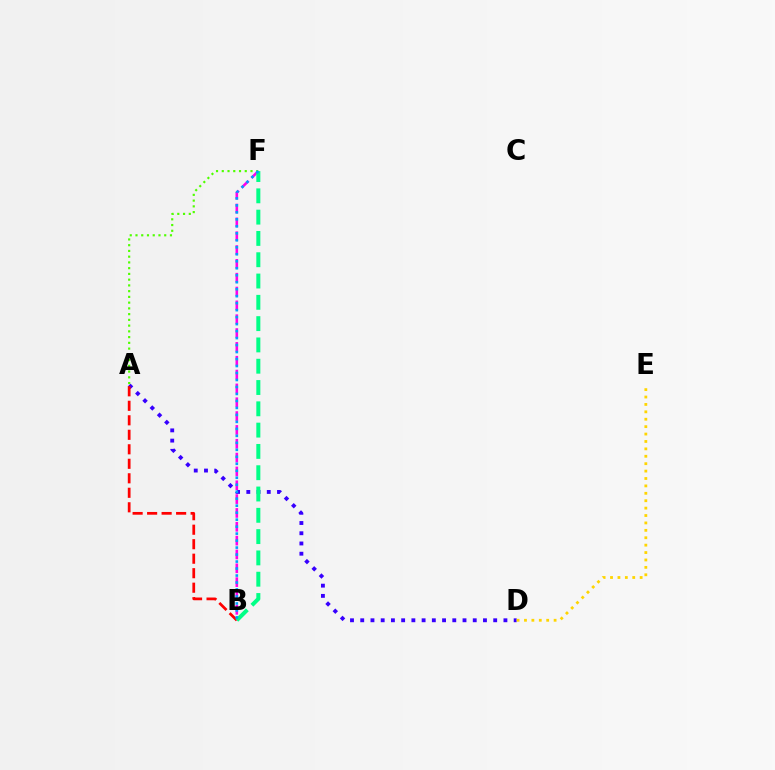{('B', 'F'): [{'color': '#ff00ed', 'line_style': 'dashed', 'thickness': 1.88}, {'color': '#00ff86', 'line_style': 'dashed', 'thickness': 2.89}, {'color': '#009eff', 'line_style': 'dotted', 'thickness': 1.9}], ('A', 'D'): [{'color': '#3700ff', 'line_style': 'dotted', 'thickness': 2.78}], ('A', 'B'): [{'color': '#ff0000', 'line_style': 'dashed', 'thickness': 1.97}], ('A', 'F'): [{'color': '#4fff00', 'line_style': 'dotted', 'thickness': 1.56}], ('D', 'E'): [{'color': '#ffd500', 'line_style': 'dotted', 'thickness': 2.01}]}